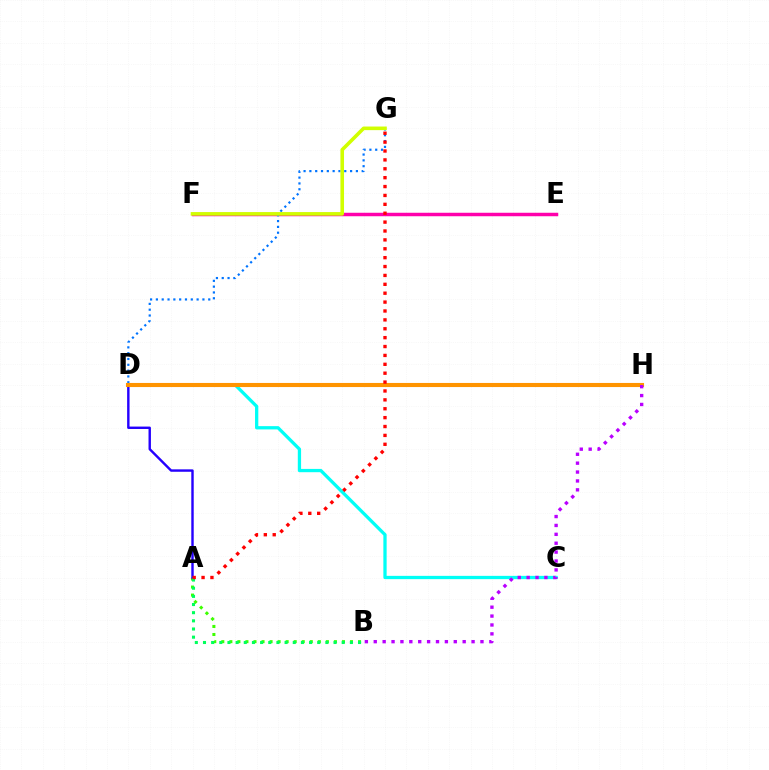{('A', 'B'): [{'color': '#3dff00', 'line_style': 'dotted', 'thickness': 2.19}, {'color': '#00ff5c', 'line_style': 'dotted', 'thickness': 2.22}], ('A', 'D'): [{'color': '#2500ff', 'line_style': 'solid', 'thickness': 1.74}], ('E', 'F'): [{'color': '#ff00ac', 'line_style': 'solid', 'thickness': 2.5}], ('D', 'G'): [{'color': '#0074ff', 'line_style': 'dotted', 'thickness': 1.58}], ('C', 'D'): [{'color': '#00fff6', 'line_style': 'solid', 'thickness': 2.36}], ('F', 'G'): [{'color': '#d1ff00', 'line_style': 'solid', 'thickness': 2.59}], ('D', 'H'): [{'color': '#ff9400', 'line_style': 'solid', 'thickness': 2.95}], ('A', 'G'): [{'color': '#ff0000', 'line_style': 'dotted', 'thickness': 2.41}], ('B', 'H'): [{'color': '#b900ff', 'line_style': 'dotted', 'thickness': 2.42}]}